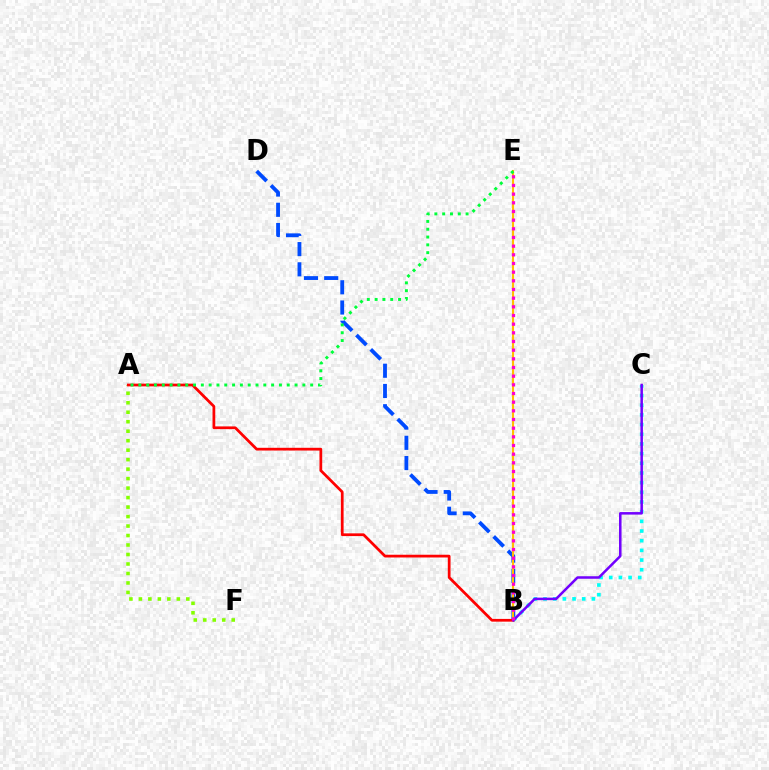{('A', 'F'): [{'color': '#84ff00', 'line_style': 'dotted', 'thickness': 2.58}], ('B', 'D'): [{'color': '#004bff', 'line_style': 'dashed', 'thickness': 2.75}], ('B', 'E'): [{'color': '#ffbd00', 'line_style': 'solid', 'thickness': 1.53}, {'color': '#ff00cf', 'line_style': 'dotted', 'thickness': 2.35}], ('A', 'B'): [{'color': '#ff0000', 'line_style': 'solid', 'thickness': 1.98}], ('B', 'C'): [{'color': '#00fff6', 'line_style': 'dotted', 'thickness': 2.63}, {'color': '#7200ff', 'line_style': 'solid', 'thickness': 1.82}], ('A', 'E'): [{'color': '#00ff39', 'line_style': 'dotted', 'thickness': 2.12}]}